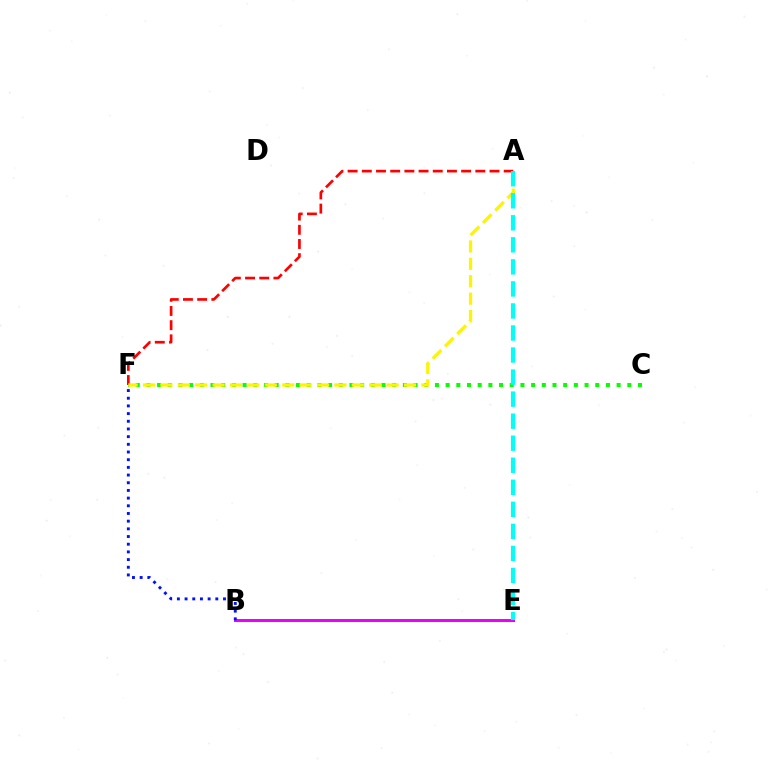{('C', 'F'): [{'color': '#08ff00', 'line_style': 'dotted', 'thickness': 2.9}], ('A', 'F'): [{'color': '#ff0000', 'line_style': 'dashed', 'thickness': 1.93}, {'color': '#fcf500', 'line_style': 'dashed', 'thickness': 2.36}], ('B', 'E'): [{'color': '#ee00ff', 'line_style': 'solid', 'thickness': 2.16}], ('A', 'E'): [{'color': '#00fff6', 'line_style': 'dashed', 'thickness': 2.99}], ('B', 'F'): [{'color': '#0010ff', 'line_style': 'dotted', 'thickness': 2.09}]}